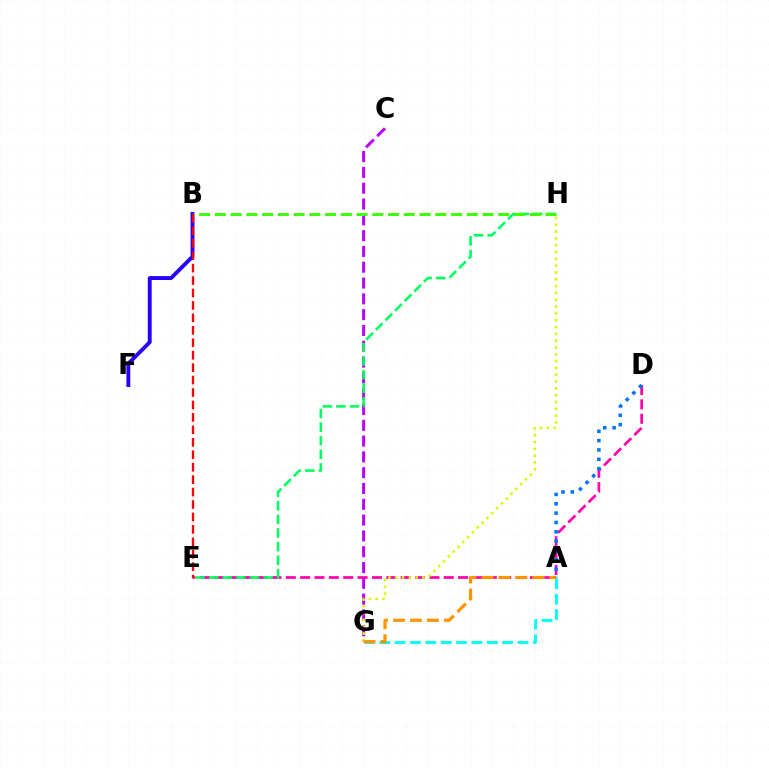{('B', 'F'): [{'color': '#2500ff', 'line_style': 'solid', 'thickness': 2.8}], ('C', 'G'): [{'color': '#b900ff', 'line_style': 'dashed', 'thickness': 2.15}], ('D', 'E'): [{'color': '#ff00ac', 'line_style': 'dashed', 'thickness': 1.95}], ('E', 'H'): [{'color': '#00ff5c', 'line_style': 'dashed', 'thickness': 1.85}], ('B', 'H'): [{'color': '#3dff00', 'line_style': 'dashed', 'thickness': 2.14}], ('A', 'D'): [{'color': '#0074ff', 'line_style': 'dotted', 'thickness': 2.54}], ('A', 'G'): [{'color': '#00fff6', 'line_style': 'dashed', 'thickness': 2.09}, {'color': '#ff9400', 'line_style': 'dashed', 'thickness': 2.3}], ('G', 'H'): [{'color': '#d1ff00', 'line_style': 'dotted', 'thickness': 1.85}], ('B', 'E'): [{'color': '#ff0000', 'line_style': 'dashed', 'thickness': 1.69}]}